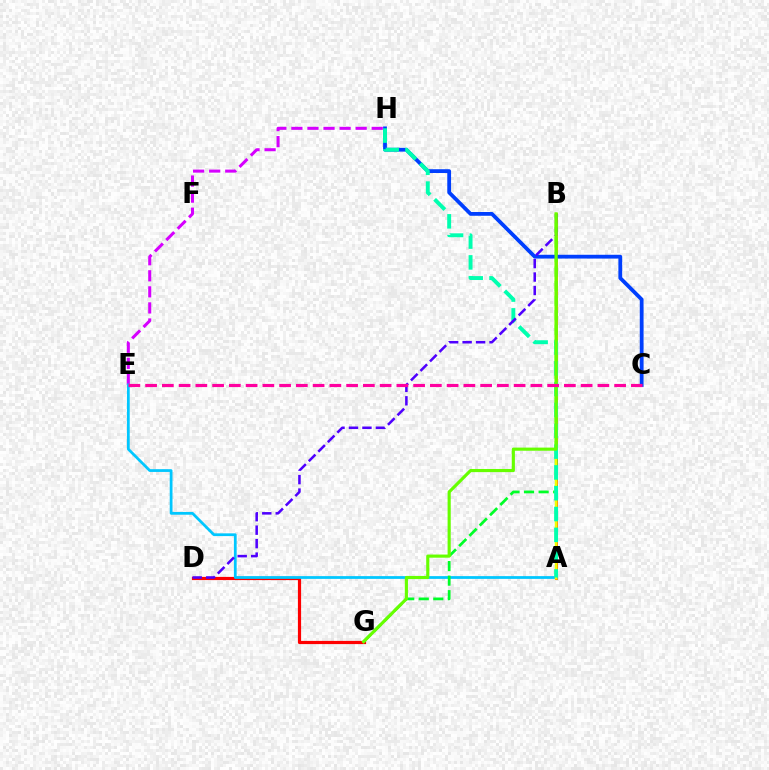{('D', 'G'): [{'color': '#ff0000', 'line_style': 'solid', 'thickness': 2.3}], ('E', 'H'): [{'color': '#d600ff', 'line_style': 'dashed', 'thickness': 2.18}], ('A', 'B'): [{'color': '#ff8800', 'line_style': 'solid', 'thickness': 2.1}, {'color': '#eeff00', 'line_style': 'solid', 'thickness': 1.77}], ('A', 'E'): [{'color': '#00c7ff', 'line_style': 'solid', 'thickness': 1.99}], ('B', 'G'): [{'color': '#00ff27', 'line_style': 'dashed', 'thickness': 1.98}, {'color': '#66ff00', 'line_style': 'solid', 'thickness': 2.26}], ('C', 'H'): [{'color': '#003fff', 'line_style': 'solid', 'thickness': 2.73}], ('A', 'H'): [{'color': '#00ffaf', 'line_style': 'dashed', 'thickness': 2.83}], ('B', 'D'): [{'color': '#4f00ff', 'line_style': 'dashed', 'thickness': 1.83}], ('C', 'E'): [{'color': '#ff00a0', 'line_style': 'dashed', 'thickness': 2.28}]}